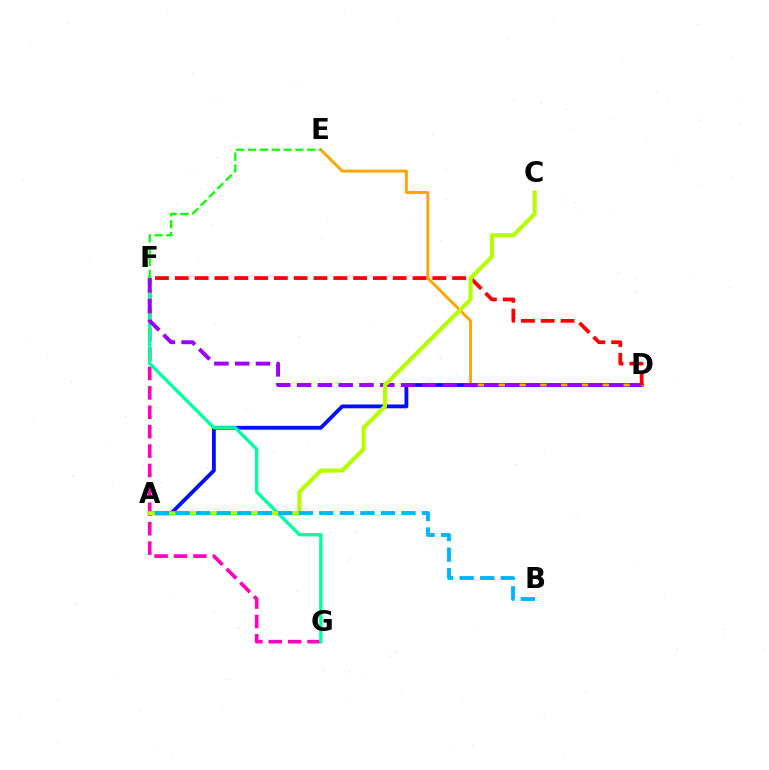{('A', 'D'): [{'color': '#0010ff', 'line_style': 'solid', 'thickness': 2.75}], ('F', 'G'): [{'color': '#ff00bd', 'line_style': 'dashed', 'thickness': 2.64}, {'color': '#00ff9d', 'line_style': 'solid', 'thickness': 2.39}], ('D', 'E'): [{'color': '#ffa500', 'line_style': 'solid', 'thickness': 2.1}], ('D', 'F'): [{'color': '#9b00ff', 'line_style': 'dashed', 'thickness': 2.83}, {'color': '#ff0000', 'line_style': 'dashed', 'thickness': 2.69}], ('A', 'C'): [{'color': '#b3ff00', 'line_style': 'solid', 'thickness': 2.95}], ('E', 'F'): [{'color': '#08ff00', 'line_style': 'dashed', 'thickness': 1.61}], ('A', 'B'): [{'color': '#00b5ff', 'line_style': 'dashed', 'thickness': 2.79}]}